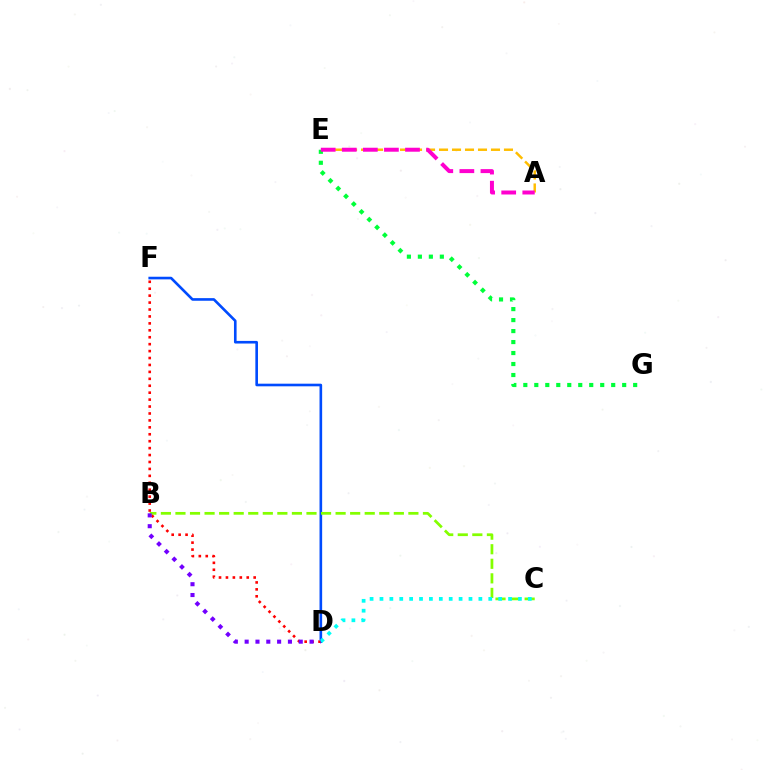{('D', 'F'): [{'color': '#004bff', 'line_style': 'solid', 'thickness': 1.89}, {'color': '#ff0000', 'line_style': 'dotted', 'thickness': 1.88}], ('B', 'C'): [{'color': '#84ff00', 'line_style': 'dashed', 'thickness': 1.98}], ('A', 'E'): [{'color': '#ffbd00', 'line_style': 'dashed', 'thickness': 1.76}, {'color': '#ff00cf', 'line_style': 'dashed', 'thickness': 2.86}], ('E', 'G'): [{'color': '#00ff39', 'line_style': 'dotted', 'thickness': 2.98}], ('C', 'D'): [{'color': '#00fff6', 'line_style': 'dotted', 'thickness': 2.69}], ('B', 'D'): [{'color': '#7200ff', 'line_style': 'dotted', 'thickness': 2.94}]}